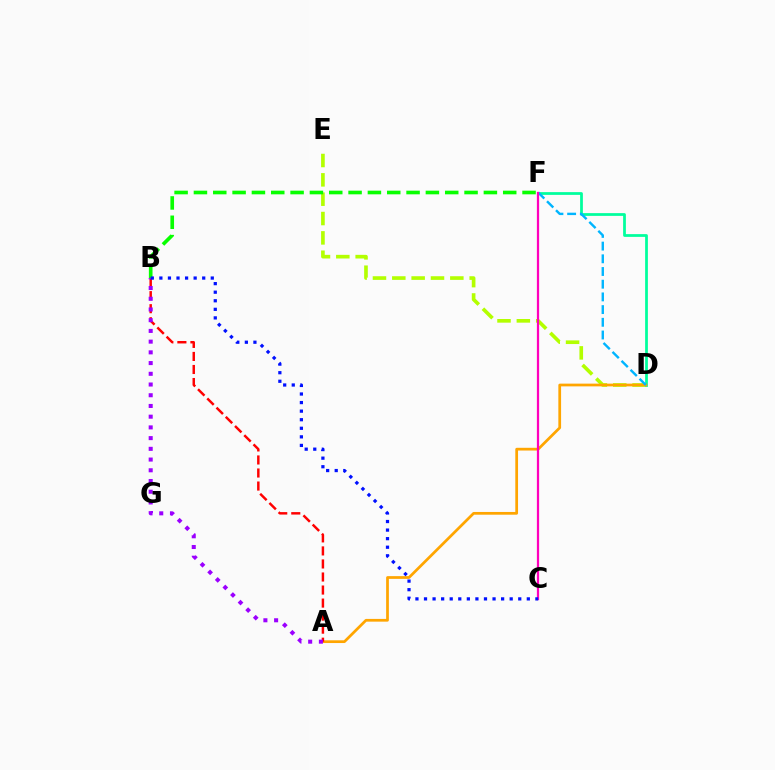{('D', 'E'): [{'color': '#b3ff00', 'line_style': 'dashed', 'thickness': 2.63}], ('D', 'F'): [{'color': '#00ff9d', 'line_style': 'solid', 'thickness': 1.99}, {'color': '#00b5ff', 'line_style': 'dashed', 'thickness': 1.73}], ('A', 'D'): [{'color': '#ffa500', 'line_style': 'solid', 'thickness': 1.97}], ('C', 'F'): [{'color': '#ff00bd', 'line_style': 'solid', 'thickness': 1.61}], ('A', 'B'): [{'color': '#ff0000', 'line_style': 'dashed', 'thickness': 1.77}, {'color': '#9b00ff', 'line_style': 'dotted', 'thickness': 2.91}], ('B', 'F'): [{'color': '#08ff00', 'line_style': 'dashed', 'thickness': 2.63}], ('B', 'C'): [{'color': '#0010ff', 'line_style': 'dotted', 'thickness': 2.33}]}